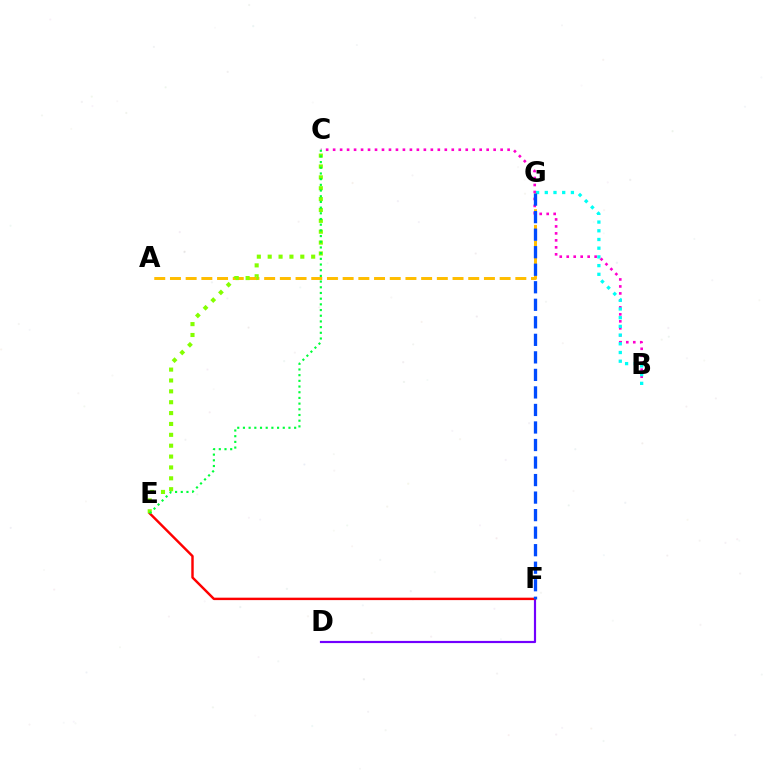{('D', 'F'): [{'color': '#7200ff', 'line_style': 'solid', 'thickness': 1.57}], ('B', 'C'): [{'color': '#ff00cf', 'line_style': 'dotted', 'thickness': 1.9}], ('B', 'G'): [{'color': '#00fff6', 'line_style': 'dotted', 'thickness': 2.37}], ('A', 'G'): [{'color': '#ffbd00', 'line_style': 'dashed', 'thickness': 2.13}], ('E', 'F'): [{'color': '#ff0000', 'line_style': 'solid', 'thickness': 1.75}], ('C', 'E'): [{'color': '#84ff00', 'line_style': 'dotted', 'thickness': 2.95}, {'color': '#00ff39', 'line_style': 'dotted', 'thickness': 1.55}], ('F', 'G'): [{'color': '#004bff', 'line_style': 'dashed', 'thickness': 2.38}]}